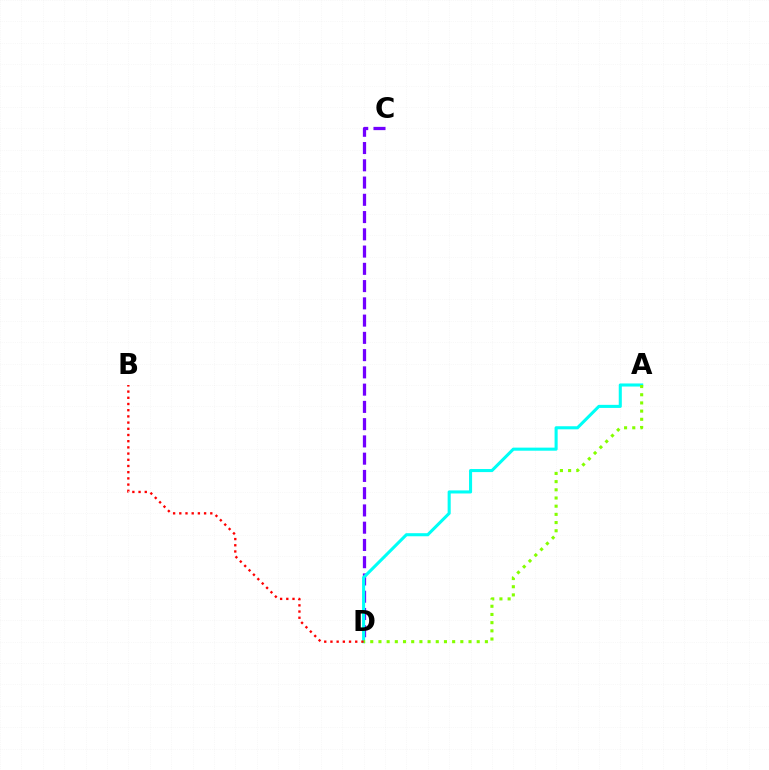{('C', 'D'): [{'color': '#7200ff', 'line_style': 'dashed', 'thickness': 2.34}], ('A', 'D'): [{'color': '#00fff6', 'line_style': 'solid', 'thickness': 2.21}, {'color': '#84ff00', 'line_style': 'dotted', 'thickness': 2.22}], ('B', 'D'): [{'color': '#ff0000', 'line_style': 'dotted', 'thickness': 1.68}]}